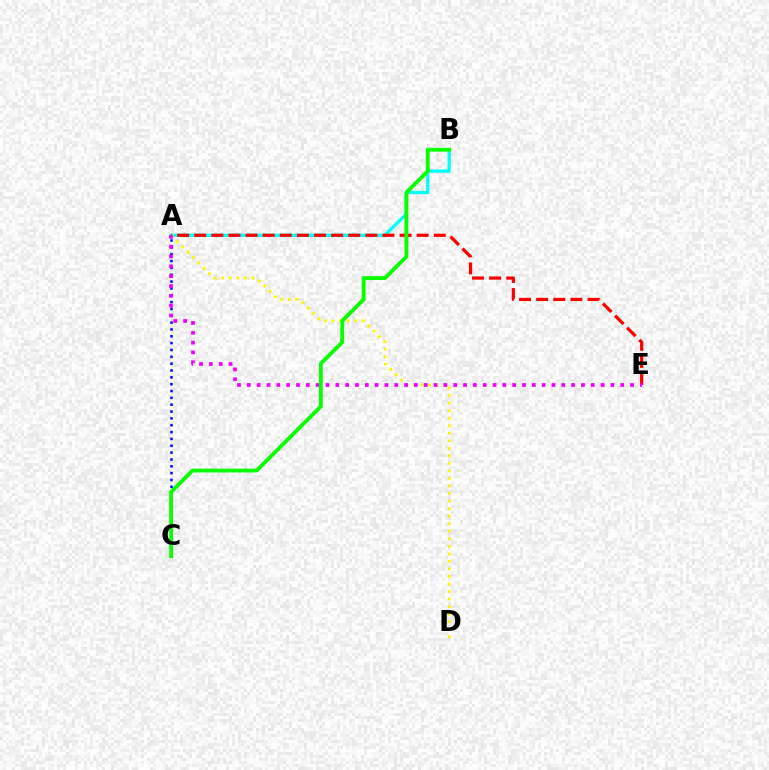{('A', 'B'): [{'color': '#00fff6', 'line_style': 'solid', 'thickness': 2.37}], ('A', 'C'): [{'color': '#0010ff', 'line_style': 'dotted', 'thickness': 1.86}], ('A', 'E'): [{'color': '#ff0000', 'line_style': 'dashed', 'thickness': 2.32}, {'color': '#ee00ff', 'line_style': 'dotted', 'thickness': 2.67}], ('A', 'D'): [{'color': '#fcf500', 'line_style': 'dotted', 'thickness': 2.05}], ('B', 'C'): [{'color': '#08ff00', 'line_style': 'solid', 'thickness': 2.76}]}